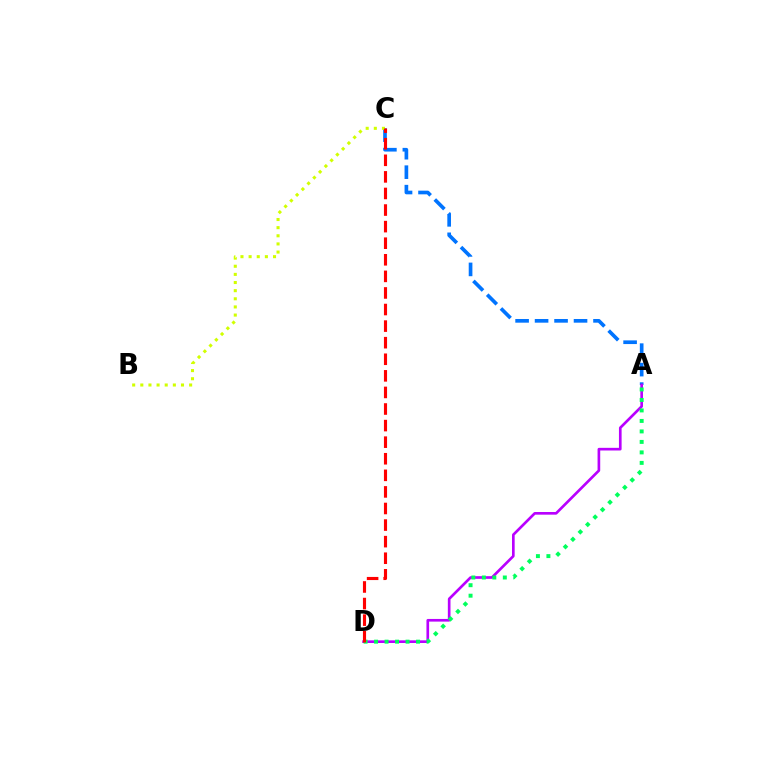{('A', 'C'): [{'color': '#0074ff', 'line_style': 'dashed', 'thickness': 2.65}], ('B', 'C'): [{'color': '#d1ff00', 'line_style': 'dotted', 'thickness': 2.21}], ('A', 'D'): [{'color': '#b900ff', 'line_style': 'solid', 'thickness': 1.92}, {'color': '#00ff5c', 'line_style': 'dotted', 'thickness': 2.85}], ('C', 'D'): [{'color': '#ff0000', 'line_style': 'dashed', 'thickness': 2.25}]}